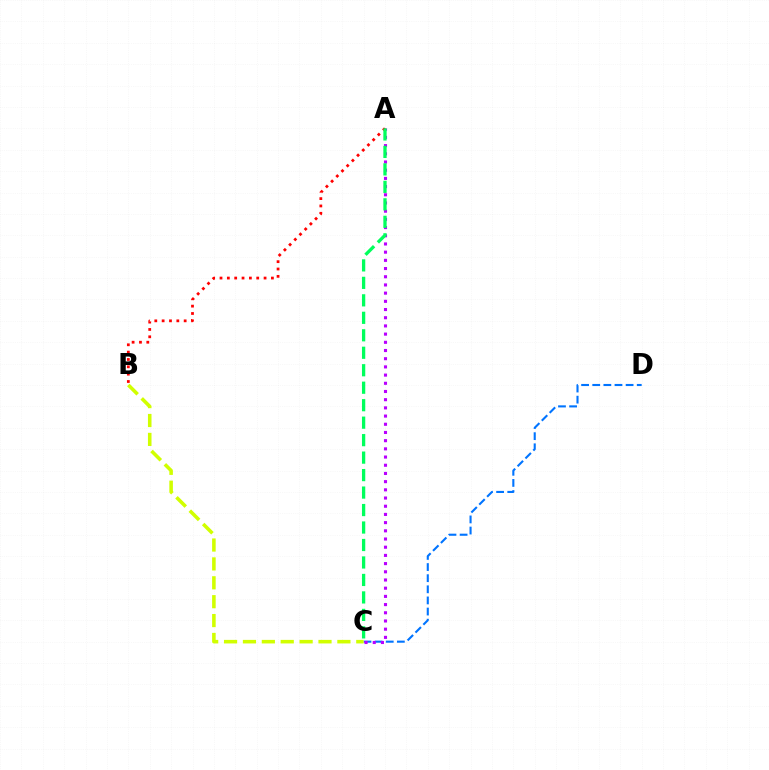{('C', 'D'): [{'color': '#0074ff', 'line_style': 'dashed', 'thickness': 1.51}], ('A', 'C'): [{'color': '#b900ff', 'line_style': 'dotted', 'thickness': 2.23}, {'color': '#00ff5c', 'line_style': 'dashed', 'thickness': 2.37}], ('A', 'B'): [{'color': '#ff0000', 'line_style': 'dotted', 'thickness': 2.0}], ('B', 'C'): [{'color': '#d1ff00', 'line_style': 'dashed', 'thickness': 2.57}]}